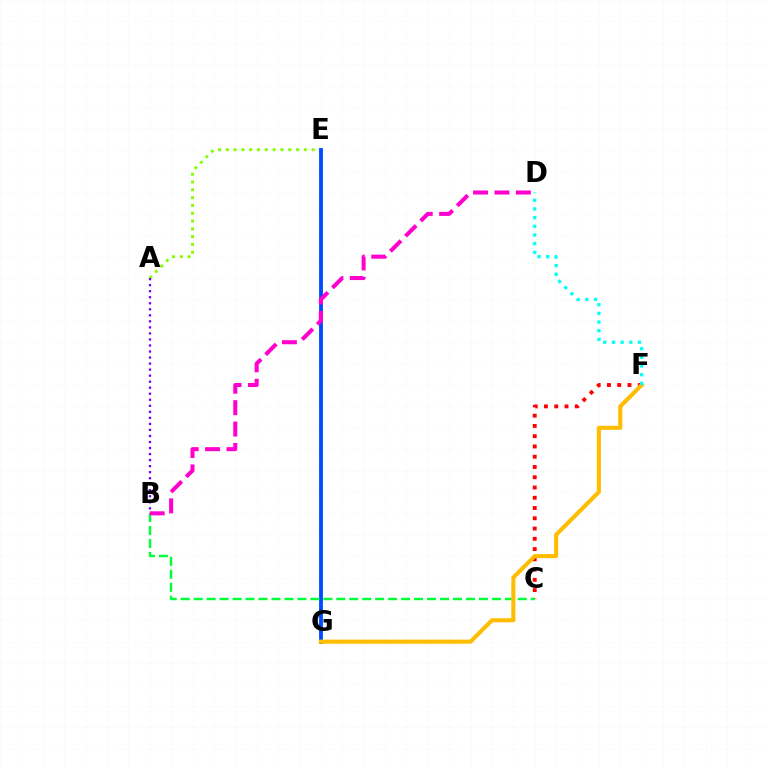{('A', 'E'): [{'color': '#84ff00', 'line_style': 'dotted', 'thickness': 2.12}], ('E', 'G'): [{'color': '#004bff', 'line_style': 'solid', 'thickness': 2.75}], ('C', 'F'): [{'color': '#ff0000', 'line_style': 'dotted', 'thickness': 2.79}], ('B', 'C'): [{'color': '#00ff39', 'line_style': 'dashed', 'thickness': 1.76}], ('B', 'D'): [{'color': '#ff00cf', 'line_style': 'dashed', 'thickness': 2.91}], ('F', 'G'): [{'color': '#ffbd00', 'line_style': 'solid', 'thickness': 2.94}], ('A', 'B'): [{'color': '#7200ff', 'line_style': 'dotted', 'thickness': 1.64}], ('D', 'F'): [{'color': '#00fff6', 'line_style': 'dotted', 'thickness': 2.36}]}